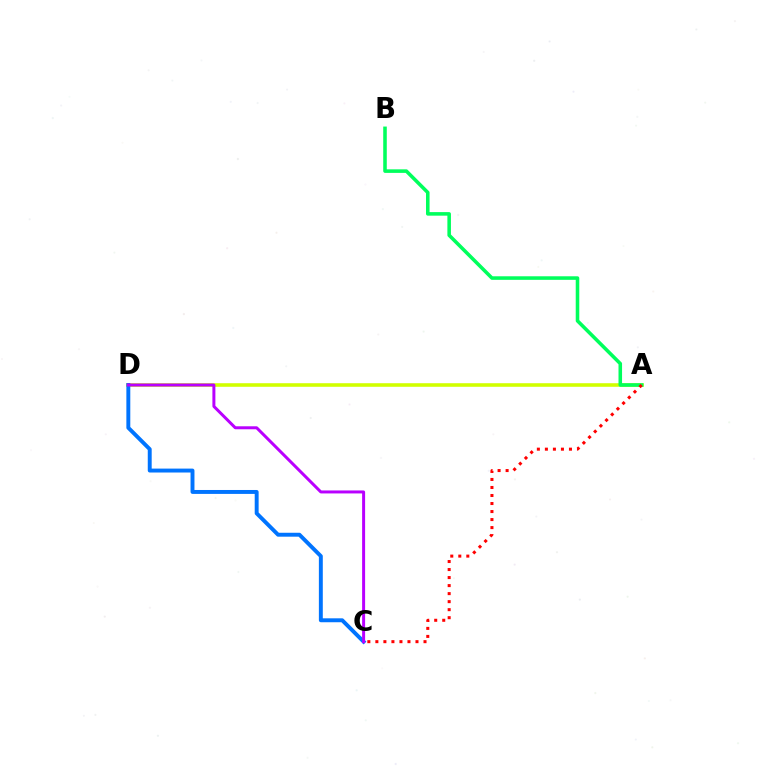{('A', 'D'): [{'color': '#d1ff00', 'line_style': 'solid', 'thickness': 2.57}], ('C', 'D'): [{'color': '#0074ff', 'line_style': 'solid', 'thickness': 2.82}, {'color': '#b900ff', 'line_style': 'solid', 'thickness': 2.15}], ('A', 'B'): [{'color': '#00ff5c', 'line_style': 'solid', 'thickness': 2.56}], ('A', 'C'): [{'color': '#ff0000', 'line_style': 'dotted', 'thickness': 2.18}]}